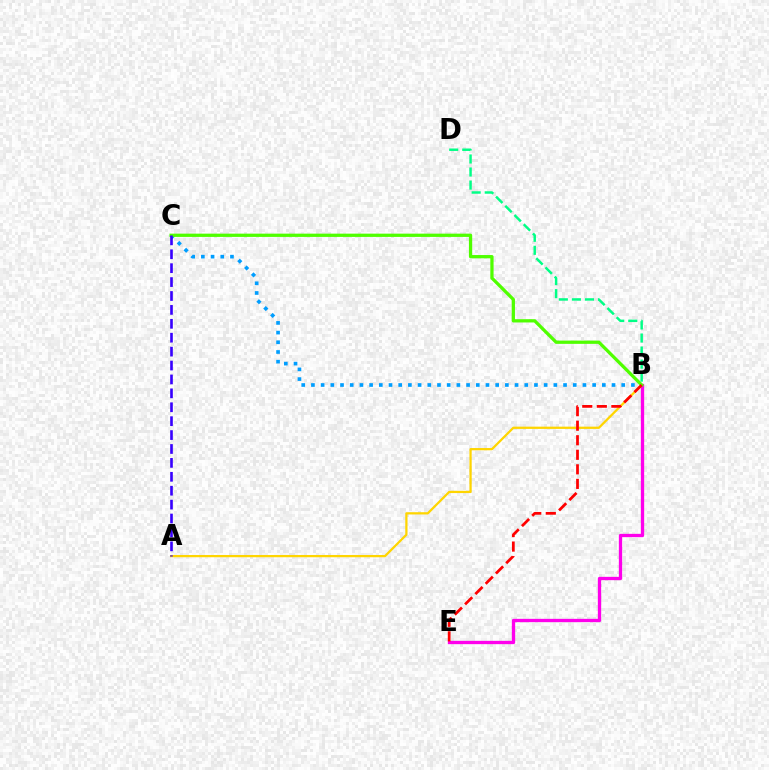{('B', 'E'): [{'color': '#ff00ed', 'line_style': 'solid', 'thickness': 2.39}, {'color': '#ff0000', 'line_style': 'dashed', 'thickness': 1.98}], ('B', 'C'): [{'color': '#009eff', 'line_style': 'dotted', 'thickness': 2.63}, {'color': '#4fff00', 'line_style': 'solid', 'thickness': 2.35}], ('B', 'D'): [{'color': '#00ff86', 'line_style': 'dashed', 'thickness': 1.77}], ('A', 'B'): [{'color': '#ffd500', 'line_style': 'solid', 'thickness': 1.62}], ('A', 'C'): [{'color': '#3700ff', 'line_style': 'dashed', 'thickness': 1.89}]}